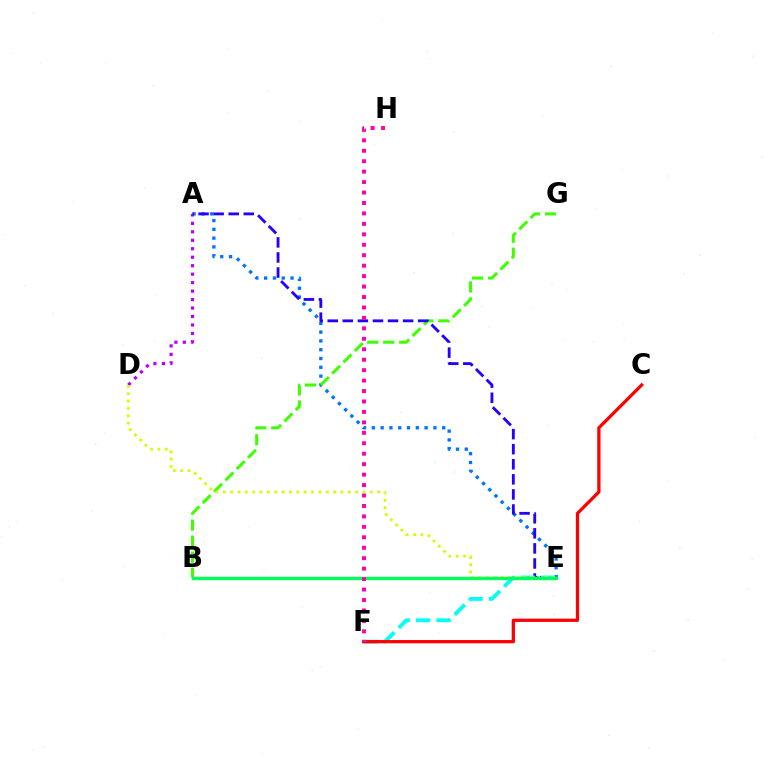{('A', 'E'): [{'color': '#0074ff', 'line_style': 'dotted', 'thickness': 2.39}, {'color': '#2500ff', 'line_style': 'dashed', 'thickness': 2.05}], ('A', 'D'): [{'color': '#b900ff', 'line_style': 'dotted', 'thickness': 2.3}], ('B', 'E'): [{'color': '#ff9400', 'line_style': 'solid', 'thickness': 1.54}, {'color': '#00ff5c', 'line_style': 'solid', 'thickness': 2.41}], ('B', 'G'): [{'color': '#3dff00', 'line_style': 'dashed', 'thickness': 2.17}], ('E', 'F'): [{'color': '#00fff6', 'line_style': 'dashed', 'thickness': 2.78}], ('C', 'F'): [{'color': '#ff0000', 'line_style': 'solid', 'thickness': 2.34}], ('D', 'E'): [{'color': '#d1ff00', 'line_style': 'dotted', 'thickness': 2.0}], ('F', 'H'): [{'color': '#ff00ac', 'line_style': 'dotted', 'thickness': 2.84}]}